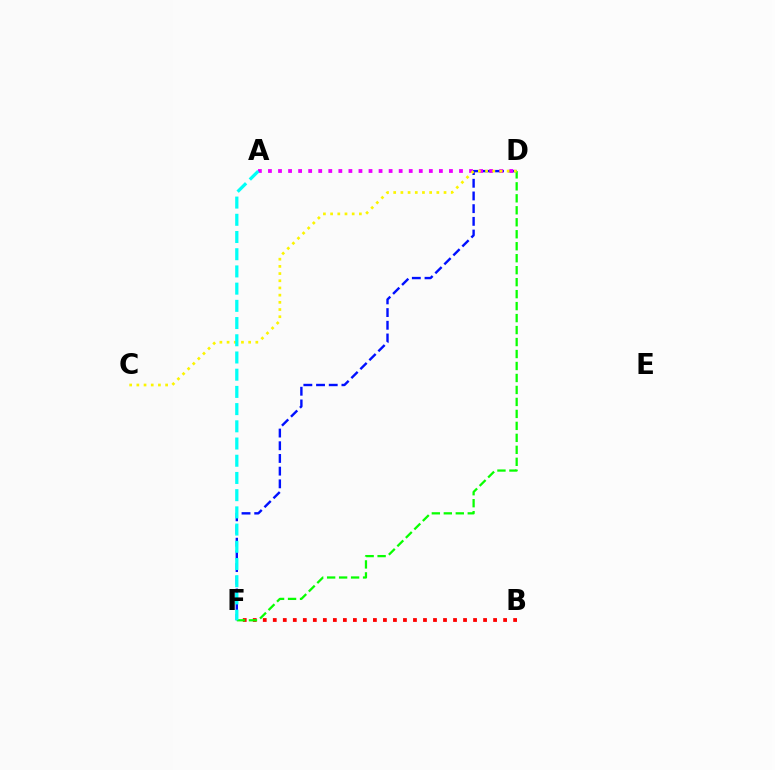{('D', 'F'): [{'color': '#0010ff', 'line_style': 'dashed', 'thickness': 1.72}, {'color': '#08ff00', 'line_style': 'dashed', 'thickness': 1.63}], ('A', 'D'): [{'color': '#ee00ff', 'line_style': 'dotted', 'thickness': 2.73}], ('B', 'F'): [{'color': '#ff0000', 'line_style': 'dotted', 'thickness': 2.72}], ('C', 'D'): [{'color': '#fcf500', 'line_style': 'dotted', 'thickness': 1.95}], ('A', 'F'): [{'color': '#00fff6', 'line_style': 'dashed', 'thickness': 2.34}]}